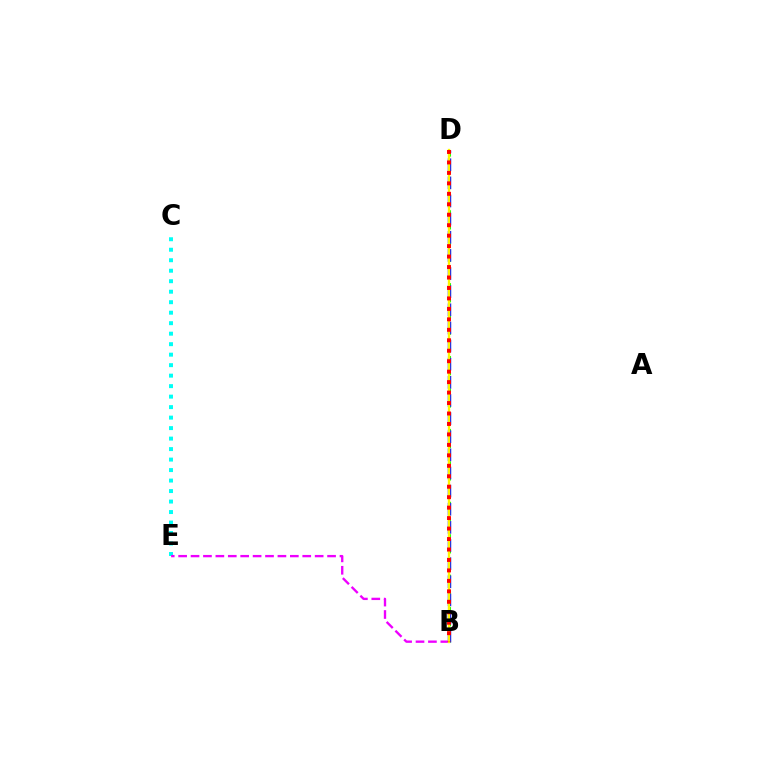{('B', 'D'): [{'color': '#08ff00', 'line_style': 'dotted', 'thickness': 2.2}, {'color': '#0010ff', 'line_style': 'dashed', 'thickness': 2.46}, {'color': '#fcf500', 'line_style': 'solid', 'thickness': 1.68}, {'color': '#ff0000', 'line_style': 'dotted', 'thickness': 2.84}], ('C', 'E'): [{'color': '#00fff6', 'line_style': 'dotted', 'thickness': 2.85}], ('B', 'E'): [{'color': '#ee00ff', 'line_style': 'dashed', 'thickness': 1.69}]}